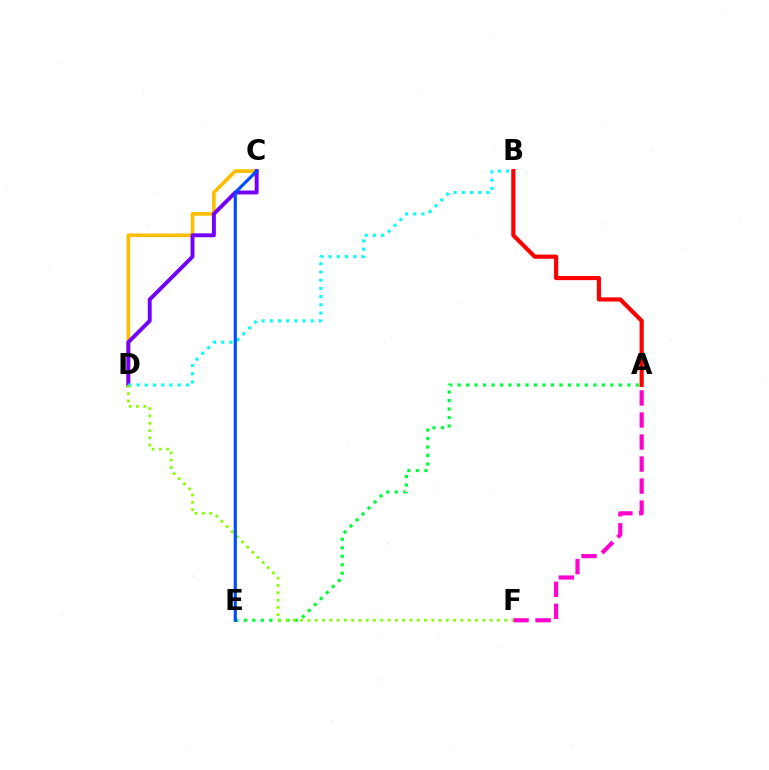{('A', 'E'): [{'color': '#00ff39', 'line_style': 'dotted', 'thickness': 2.31}], ('C', 'D'): [{'color': '#ffbd00', 'line_style': 'solid', 'thickness': 2.63}, {'color': '#7200ff', 'line_style': 'solid', 'thickness': 2.82}], ('A', 'F'): [{'color': '#ff00cf', 'line_style': 'dashed', 'thickness': 2.99}], ('A', 'B'): [{'color': '#ff0000', 'line_style': 'solid', 'thickness': 2.99}], ('B', 'D'): [{'color': '#00fff6', 'line_style': 'dotted', 'thickness': 2.23}], ('D', 'F'): [{'color': '#84ff00', 'line_style': 'dotted', 'thickness': 1.98}], ('C', 'E'): [{'color': '#004bff', 'line_style': 'solid', 'thickness': 2.26}]}